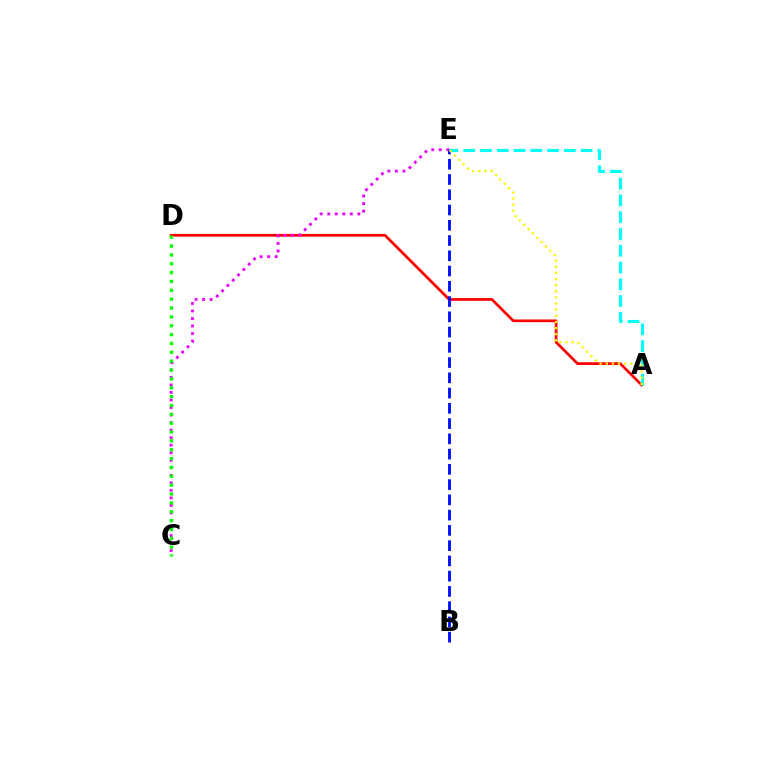{('A', 'D'): [{'color': '#ff0000', 'line_style': 'solid', 'thickness': 1.96}], ('C', 'E'): [{'color': '#ee00ff', 'line_style': 'dotted', 'thickness': 2.05}], ('A', 'E'): [{'color': '#00fff6', 'line_style': 'dashed', 'thickness': 2.28}, {'color': '#fcf500', 'line_style': 'dotted', 'thickness': 1.67}], ('B', 'E'): [{'color': '#0010ff', 'line_style': 'dashed', 'thickness': 2.07}], ('C', 'D'): [{'color': '#08ff00', 'line_style': 'dotted', 'thickness': 2.41}]}